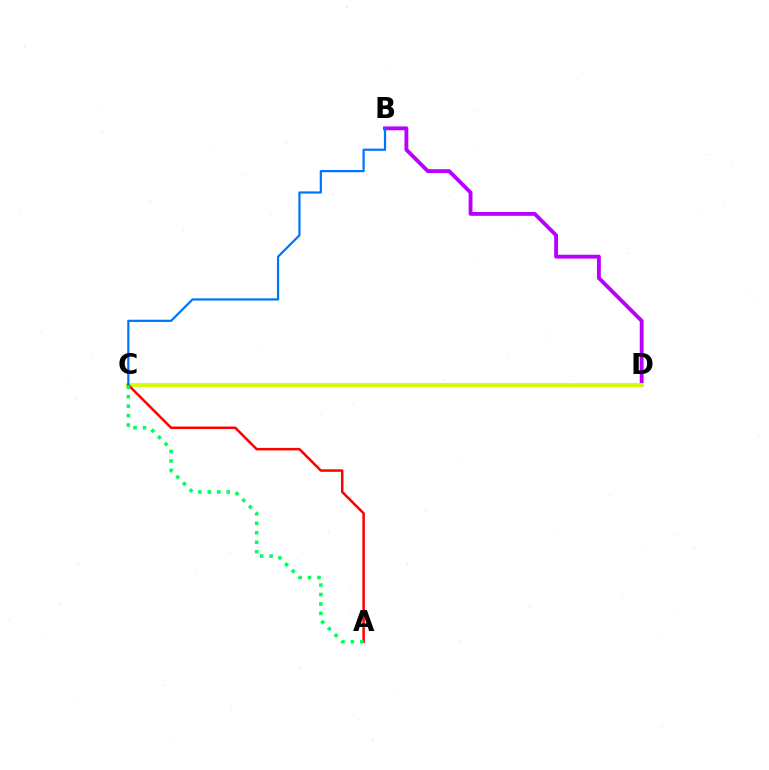{('B', 'D'): [{'color': '#b900ff', 'line_style': 'solid', 'thickness': 2.77}], ('C', 'D'): [{'color': '#d1ff00', 'line_style': 'solid', 'thickness': 2.76}], ('A', 'C'): [{'color': '#ff0000', 'line_style': 'solid', 'thickness': 1.81}, {'color': '#00ff5c', 'line_style': 'dotted', 'thickness': 2.57}], ('B', 'C'): [{'color': '#0074ff', 'line_style': 'solid', 'thickness': 1.6}]}